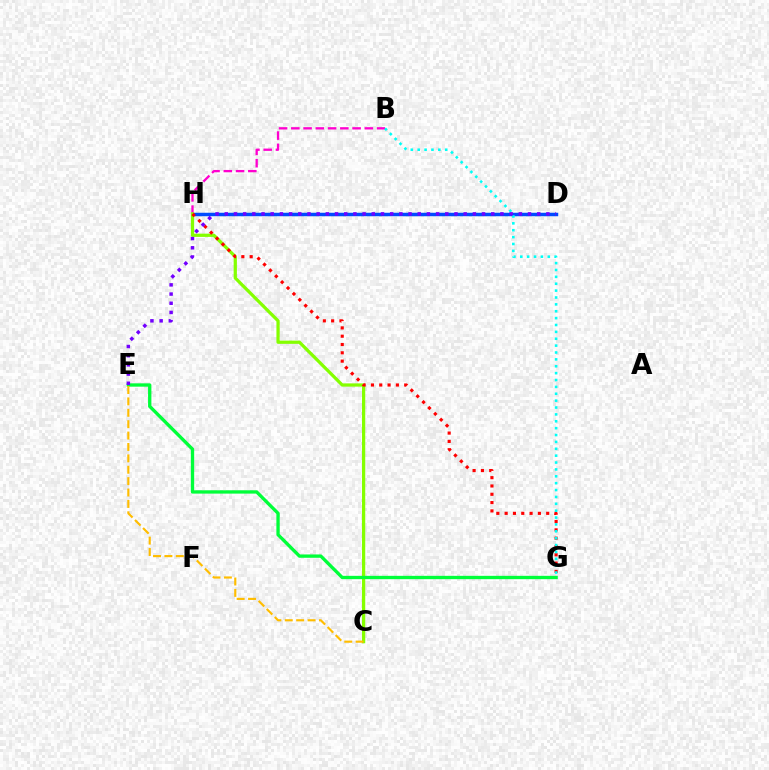{('D', 'H'): [{'color': '#004bff', 'line_style': 'solid', 'thickness': 2.52}], ('B', 'H'): [{'color': '#ff00cf', 'line_style': 'dashed', 'thickness': 1.66}], ('C', 'H'): [{'color': '#84ff00', 'line_style': 'solid', 'thickness': 2.33}], ('E', 'G'): [{'color': '#00ff39', 'line_style': 'solid', 'thickness': 2.4}], ('C', 'E'): [{'color': '#ffbd00', 'line_style': 'dashed', 'thickness': 1.55}], ('G', 'H'): [{'color': '#ff0000', 'line_style': 'dotted', 'thickness': 2.26}], ('B', 'G'): [{'color': '#00fff6', 'line_style': 'dotted', 'thickness': 1.87}], ('D', 'E'): [{'color': '#7200ff', 'line_style': 'dotted', 'thickness': 2.5}]}